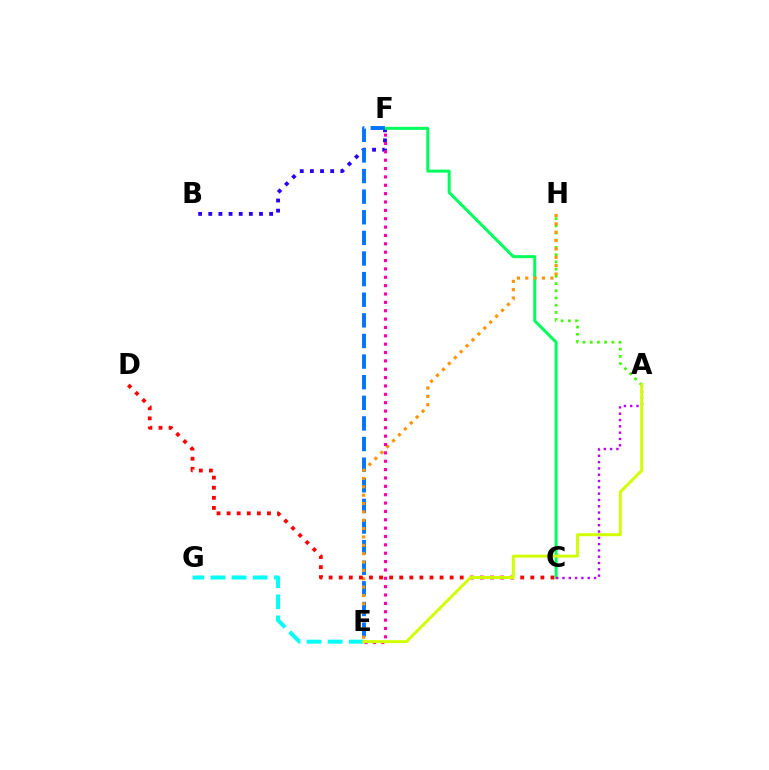{('B', 'F'): [{'color': '#2500ff', 'line_style': 'dotted', 'thickness': 2.76}], ('E', 'G'): [{'color': '#00fff6', 'line_style': 'dashed', 'thickness': 2.87}], ('C', 'F'): [{'color': '#00ff5c', 'line_style': 'solid', 'thickness': 2.16}], ('A', 'H'): [{'color': '#3dff00', 'line_style': 'dotted', 'thickness': 1.96}], ('E', 'F'): [{'color': '#0074ff', 'line_style': 'dashed', 'thickness': 2.8}, {'color': '#ff00ac', 'line_style': 'dotted', 'thickness': 2.27}], ('E', 'H'): [{'color': '#ff9400', 'line_style': 'dotted', 'thickness': 2.27}], ('A', 'C'): [{'color': '#b900ff', 'line_style': 'dotted', 'thickness': 1.71}], ('C', 'D'): [{'color': '#ff0000', 'line_style': 'dotted', 'thickness': 2.74}], ('A', 'E'): [{'color': '#d1ff00', 'line_style': 'solid', 'thickness': 2.13}]}